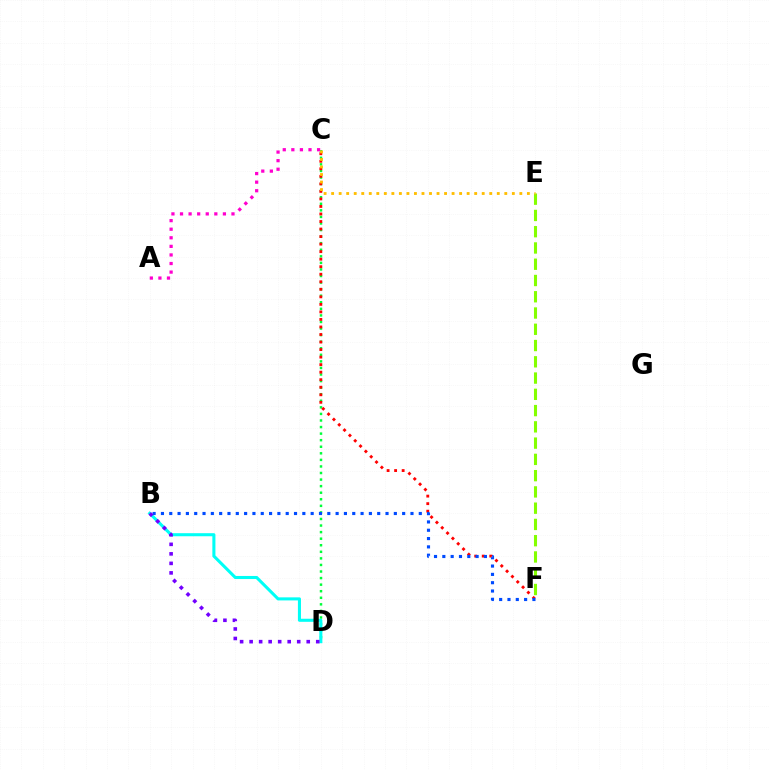{('C', 'D'): [{'color': '#00ff39', 'line_style': 'dotted', 'thickness': 1.78}], ('B', 'D'): [{'color': '#00fff6', 'line_style': 'solid', 'thickness': 2.21}, {'color': '#7200ff', 'line_style': 'dotted', 'thickness': 2.59}], ('C', 'F'): [{'color': '#ff0000', 'line_style': 'dotted', 'thickness': 2.05}], ('E', 'F'): [{'color': '#84ff00', 'line_style': 'dashed', 'thickness': 2.21}], ('A', 'C'): [{'color': '#ff00cf', 'line_style': 'dotted', 'thickness': 2.33}], ('C', 'E'): [{'color': '#ffbd00', 'line_style': 'dotted', 'thickness': 2.05}], ('B', 'F'): [{'color': '#004bff', 'line_style': 'dotted', 'thickness': 2.26}]}